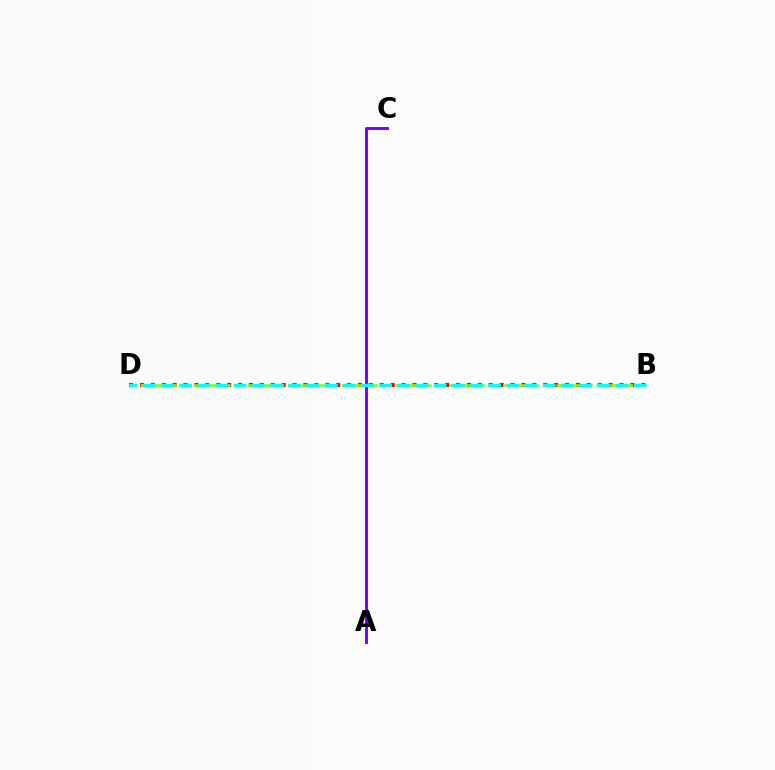{('A', 'C'): [{'color': '#7200ff', 'line_style': 'solid', 'thickness': 2.09}], ('B', 'D'): [{'color': '#ff0000', 'line_style': 'dotted', 'thickness': 2.96}, {'color': '#84ff00', 'line_style': 'dashed', 'thickness': 1.82}, {'color': '#00fff6', 'line_style': 'dashed', 'thickness': 2.47}]}